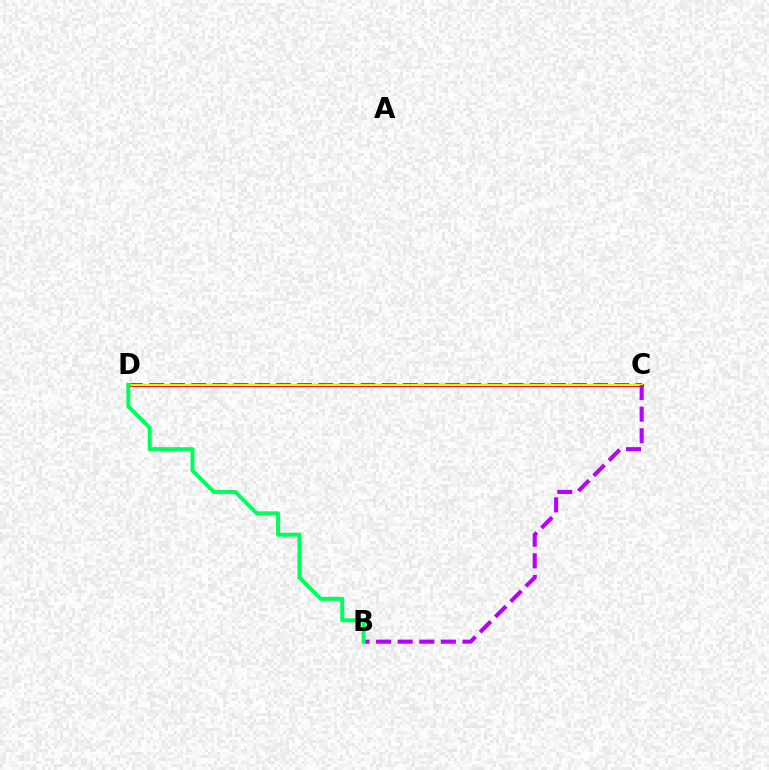{('C', 'D'): [{'color': '#0074ff', 'line_style': 'dashed', 'thickness': 2.87}, {'color': '#ff0000', 'line_style': 'solid', 'thickness': 2.23}, {'color': '#d1ff00', 'line_style': 'solid', 'thickness': 1.53}], ('B', 'C'): [{'color': '#b900ff', 'line_style': 'dashed', 'thickness': 2.93}], ('B', 'D'): [{'color': '#00ff5c', 'line_style': 'solid', 'thickness': 2.85}]}